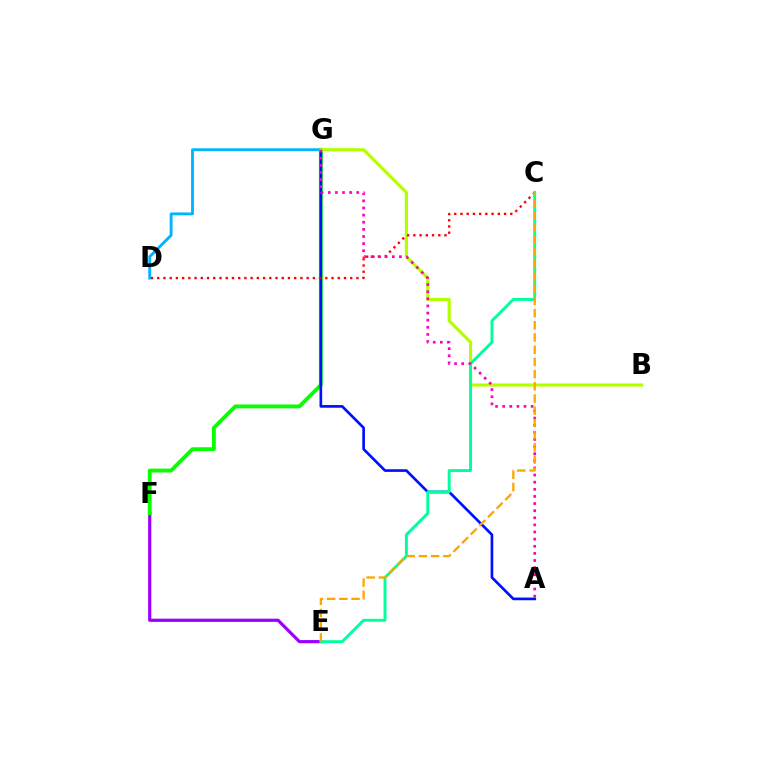{('E', 'F'): [{'color': '#9b00ff', 'line_style': 'solid', 'thickness': 2.3}], ('D', 'G'): [{'color': '#00b5ff', 'line_style': 'solid', 'thickness': 2.08}], ('F', 'G'): [{'color': '#08ff00', 'line_style': 'solid', 'thickness': 2.77}], ('A', 'G'): [{'color': '#0010ff', 'line_style': 'solid', 'thickness': 1.93}, {'color': '#ff00bd', 'line_style': 'dotted', 'thickness': 1.94}], ('B', 'G'): [{'color': '#b3ff00', 'line_style': 'solid', 'thickness': 2.25}], ('C', 'D'): [{'color': '#ff0000', 'line_style': 'dotted', 'thickness': 1.69}], ('C', 'E'): [{'color': '#00ff9d', 'line_style': 'solid', 'thickness': 2.11}, {'color': '#ffa500', 'line_style': 'dashed', 'thickness': 1.66}]}